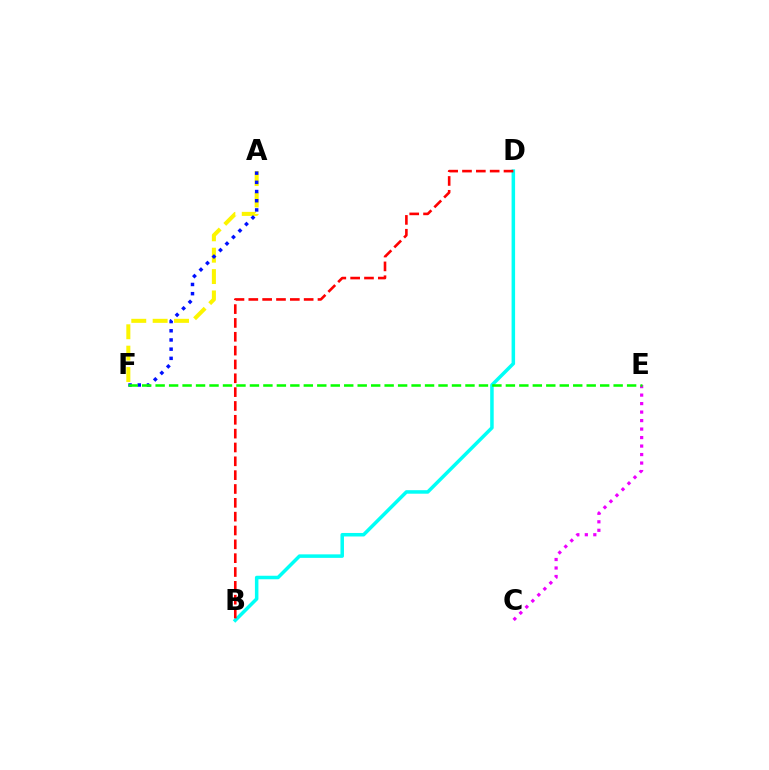{('B', 'D'): [{'color': '#00fff6', 'line_style': 'solid', 'thickness': 2.53}, {'color': '#ff0000', 'line_style': 'dashed', 'thickness': 1.88}], ('A', 'F'): [{'color': '#fcf500', 'line_style': 'dashed', 'thickness': 2.9}, {'color': '#0010ff', 'line_style': 'dotted', 'thickness': 2.5}], ('C', 'E'): [{'color': '#ee00ff', 'line_style': 'dotted', 'thickness': 2.31}], ('E', 'F'): [{'color': '#08ff00', 'line_style': 'dashed', 'thickness': 1.83}]}